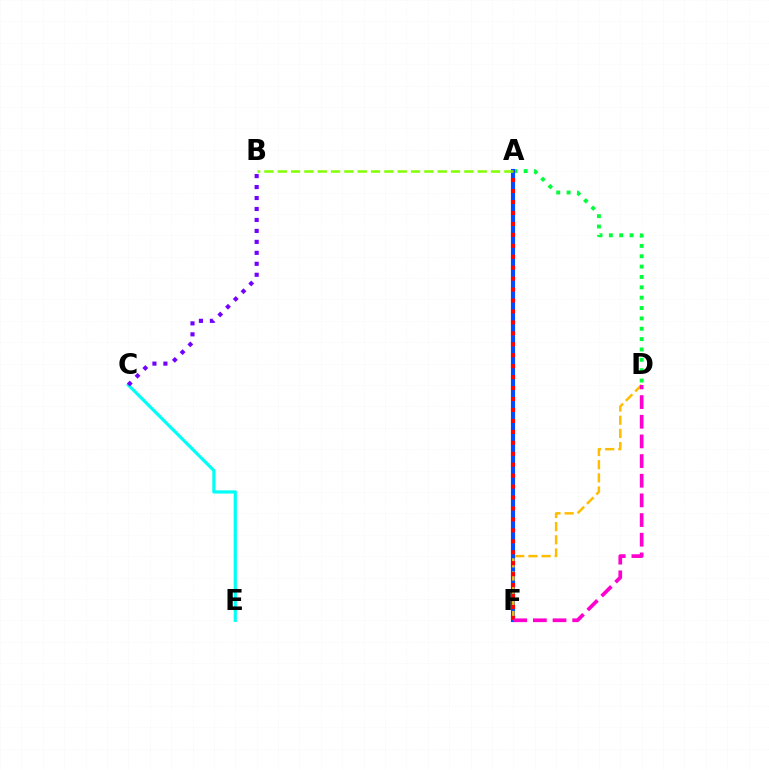{('A', 'D'): [{'color': '#00ff39', 'line_style': 'dotted', 'thickness': 2.81}], ('A', 'F'): [{'color': '#004bff', 'line_style': 'solid', 'thickness': 2.95}, {'color': '#ff0000', 'line_style': 'dotted', 'thickness': 2.97}], ('C', 'E'): [{'color': '#00fff6', 'line_style': 'solid', 'thickness': 2.3}], ('A', 'B'): [{'color': '#84ff00', 'line_style': 'dashed', 'thickness': 1.81}], ('D', 'F'): [{'color': '#ffbd00', 'line_style': 'dashed', 'thickness': 1.79}, {'color': '#ff00cf', 'line_style': 'dashed', 'thickness': 2.67}], ('B', 'C'): [{'color': '#7200ff', 'line_style': 'dotted', 'thickness': 2.98}]}